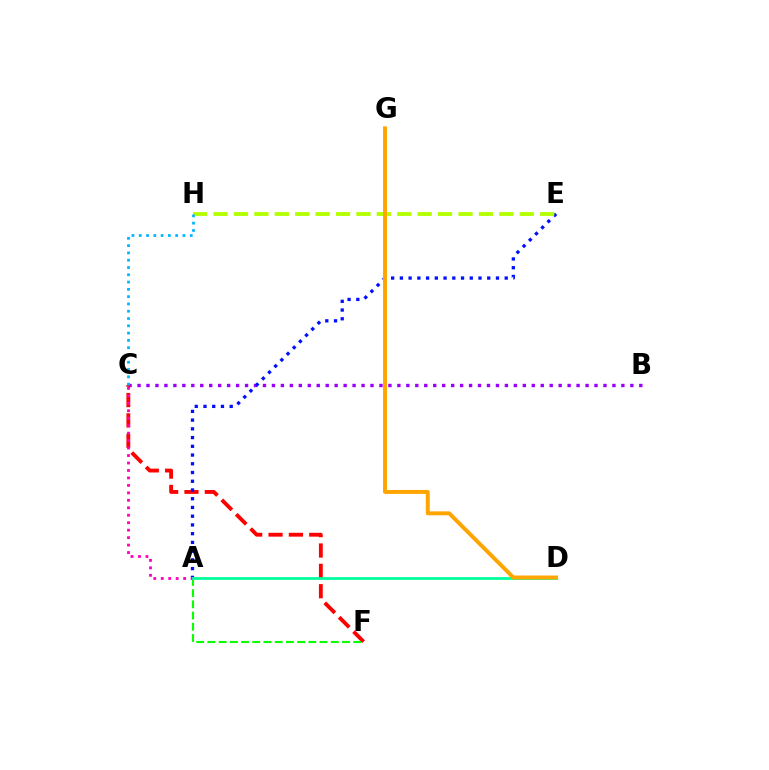{('B', 'C'): [{'color': '#9b00ff', 'line_style': 'dotted', 'thickness': 2.43}], ('C', 'F'): [{'color': '#ff0000', 'line_style': 'dashed', 'thickness': 2.77}], ('A', 'E'): [{'color': '#0010ff', 'line_style': 'dotted', 'thickness': 2.37}], ('A', 'F'): [{'color': '#08ff00', 'line_style': 'dashed', 'thickness': 1.52}], ('A', 'C'): [{'color': '#ff00bd', 'line_style': 'dotted', 'thickness': 2.03}], ('A', 'D'): [{'color': '#00ff9d', 'line_style': 'solid', 'thickness': 1.99}], ('E', 'H'): [{'color': '#b3ff00', 'line_style': 'dashed', 'thickness': 2.77}], ('C', 'H'): [{'color': '#00b5ff', 'line_style': 'dotted', 'thickness': 1.98}], ('D', 'G'): [{'color': '#ffa500', 'line_style': 'solid', 'thickness': 2.84}]}